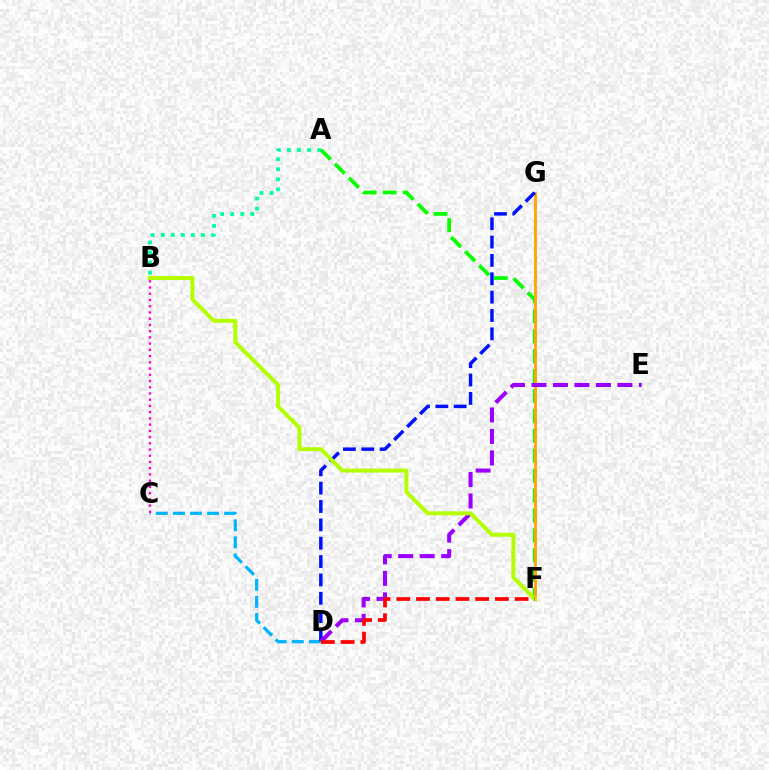{('A', 'F'): [{'color': '#08ff00', 'line_style': 'dashed', 'thickness': 2.7}], ('A', 'B'): [{'color': '#00ff9d', 'line_style': 'dotted', 'thickness': 2.73}], ('C', 'D'): [{'color': '#00b5ff', 'line_style': 'dashed', 'thickness': 2.32}], ('F', 'G'): [{'color': '#ffa500', 'line_style': 'solid', 'thickness': 2.04}], ('D', 'G'): [{'color': '#0010ff', 'line_style': 'dashed', 'thickness': 2.49}], ('B', 'C'): [{'color': '#ff00bd', 'line_style': 'dotted', 'thickness': 1.69}], ('D', 'E'): [{'color': '#9b00ff', 'line_style': 'dashed', 'thickness': 2.92}], ('B', 'F'): [{'color': '#b3ff00', 'line_style': 'solid', 'thickness': 2.86}], ('D', 'F'): [{'color': '#ff0000', 'line_style': 'dashed', 'thickness': 2.68}]}